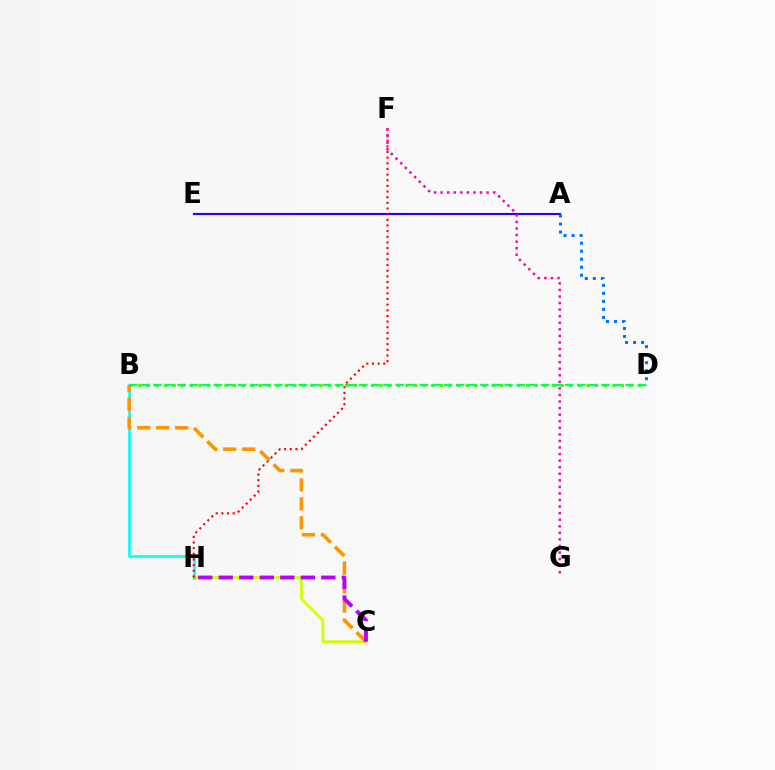{('A', 'E'): [{'color': '#2500ff', 'line_style': 'solid', 'thickness': 1.53}], ('C', 'H'): [{'color': '#d1ff00', 'line_style': 'solid', 'thickness': 1.98}, {'color': '#b900ff', 'line_style': 'dashed', 'thickness': 2.79}], ('B', 'H'): [{'color': '#00fff6', 'line_style': 'solid', 'thickness': 1.89}], ('F', 'H'): [{'color': '#ff0000', 'line_style': 'dotted', 'thickness': 1.54}], ('B', 'D'): [{'color': '#3dff00', 'line_style': 'dotted', 'thickness': 2.34}, {'color': '#00ff5c', 'line_style': 'dashed', 'thickness': 1.65}], ('F', 'G'): [{'color': '#ff00ac', 'line_style': 'dotted', 'thickness': 1.78}], ('B', 'C'): [{'color': '#ff9400', 'line_style': 'dashed', 'thickness': 2.58}], ('A', 'D'): [{'color': '#0074ff', 'line_style': 'dotted', 'thickness': 2.18}]}